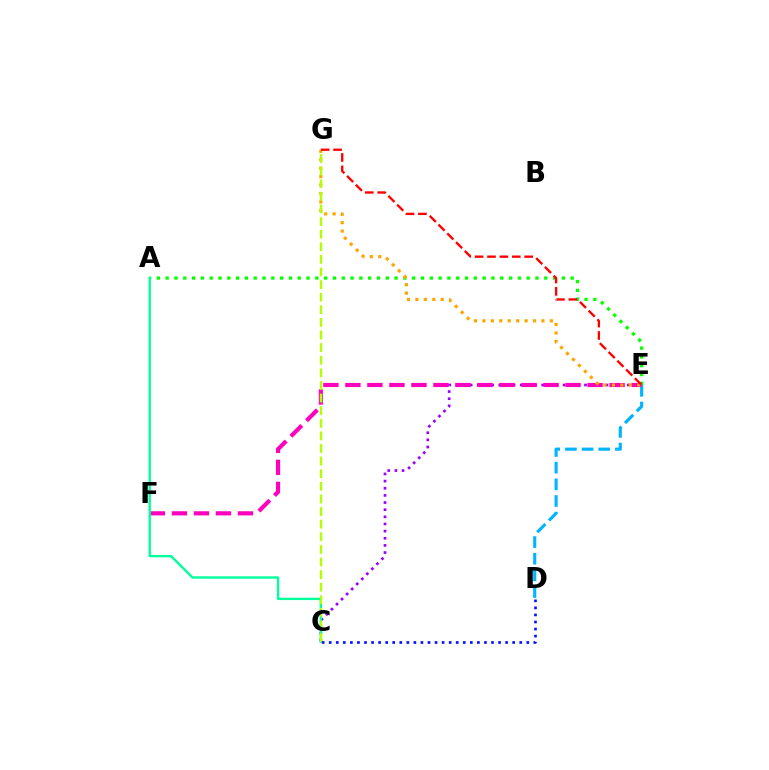{('C', 'E'): [{'color': '#9b00ff', 'line_style': 'dotted', 'thickness': 1.94}], ('A', 'E'): [{'color': '#08ff00', 'line_style': 'dotted', 'thickness': 2.39}], ('D', 'E'): [{'color': '#00b5ff', 'line_style': 'dashed', 'thickness': 2.26}], ('E', 'F'): [{'color': '#ff00bd', 'line_style': 'dashed', 'thickness': 2.99}], ('E', 'G'): [{'color': '#ffa500', 'line_style': 'dotted', 'thickness': 2.29}, {'color': '#ff0000', 'line_style': 'dashed', 'thickness': 1.68}], ('A', 'C'): [{'color': '#00ff9d', 'line_style': 'solid', 'thickness': 1.71}], ('C', 'G'): [{'color': '#b3ff00', 'line_style': 'dashed', 'thickness': 1.71}], ('C', 'D'): [{'color': '#0010ff', 'line_style': 'dotted', 'thickness': 1.92}]}